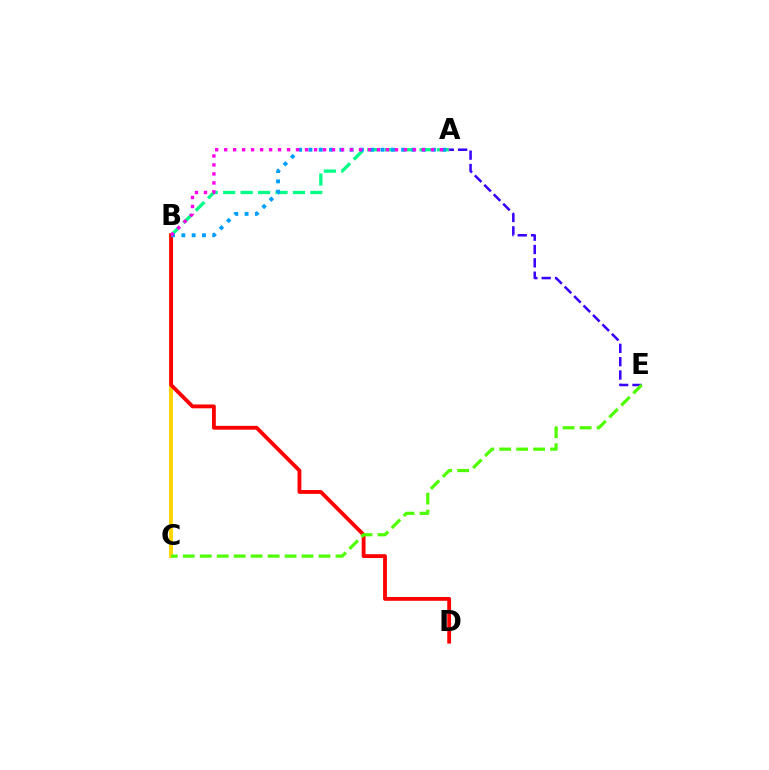{('A', 'B'): [{'color': '#00ff86', 'line_style': 'dashed', 'thickness': 2.37}, {'color': '#009eff', 'line_style': 'dotted', 'thickness': 2.8}, {'color': '#ff00ed', 'line_style': 'dotted', 'thickness': 2.44}], ('B', 'C'): [{'color': '#ffd500', 'line_style': 'solid', 'thickness': 2.79}], ('B', 'D'): [{'color': '#ff0000', 'line_style': 'solid', 'thickness': 2.76}], ('A', 'E'): [{'color': '#3700ff', 'line_style': 'dashed', 'thickness': 1.81}], ('C', 'E'): [{'color': '#4fff00', 'line_style': 'dashed', 'thickness': 2.3}]}